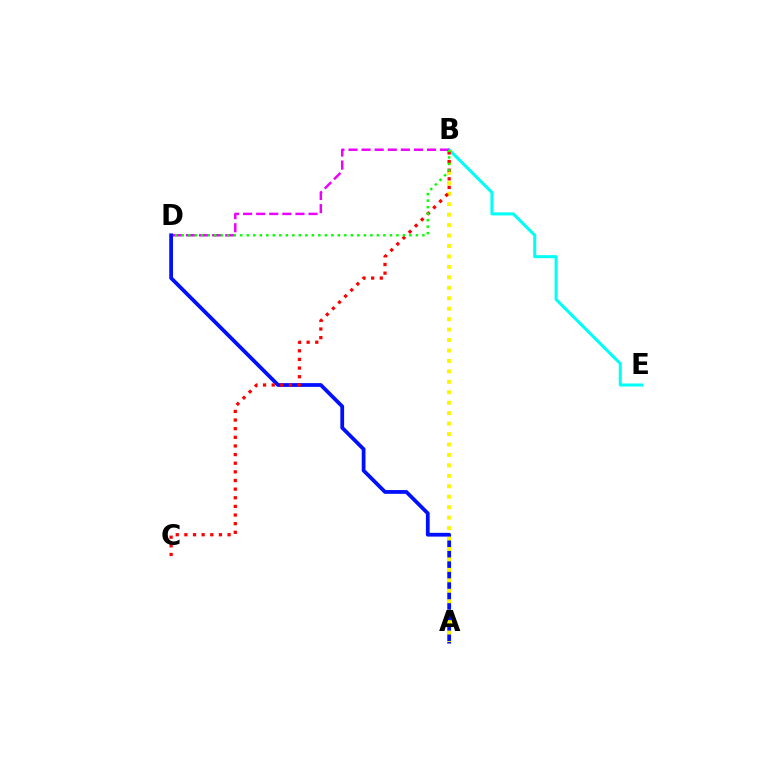{('A', 'D'): [{'color': '#0010ff', 'line_style': 'solid', 'thickness': 2.71}], ('B', 'E'): [{'color': '#00fff6', 'line_style': 'solid', 'thickness': 2.19}], ('A', 'B'): [{'color': '#fcf500', 'line_style': 'dotted', 'thickness': 2.84}], ('B', 'C'): [{'color': '#ff0000', 'line_style': 'dotted', 'thickness': 2.35}], ('B', 'D'): [{'color': '#ee00ff', 'line_style': 'dashed', 'thickness': 1.78}, {'color': '#08ff00', 'line_style': 'dotted', 'thickness': 1.77}]}